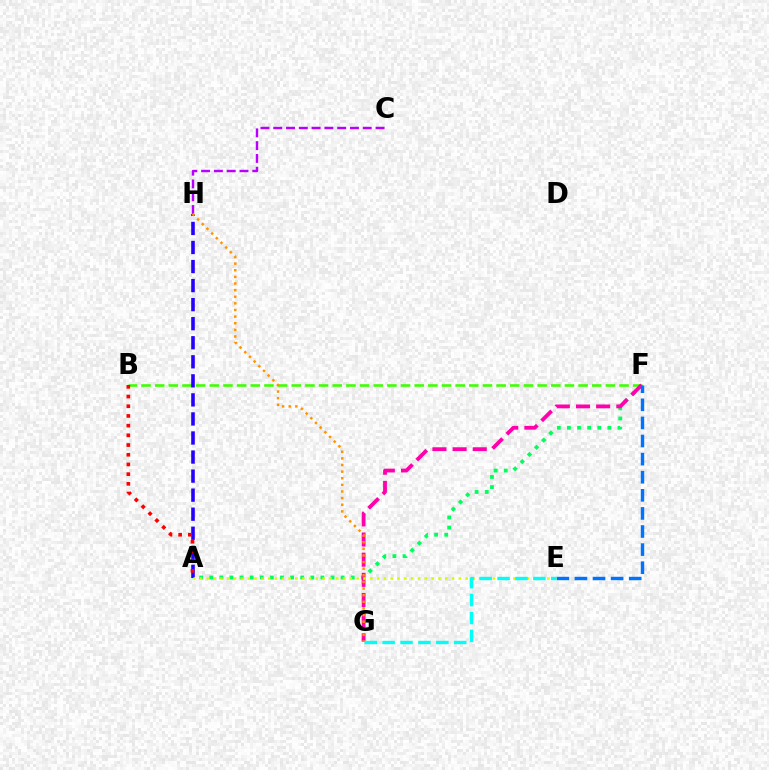{('A', 'F'): [{'color': '#00ff5c', 'line_style': 'dotted', 'thickness': 2.75}], ('B', 'F'): [{'color': '#3dff00', 'line_style': 'dashed', 'thickness': 1.86}], ('C', 'H'): [{'color': '#b900ff', 'line_style': 'dashed', 'thickness': 1.74}], ('A', 'H'): [{'color': '#2500ff', 'line_style': 'dashed', 'thickness': 2.59}], ('A', 'B'): [{'color': '#ff0000', 'line_style': 'dotted', 'thickness': 2.64}], ('F', 'G'): [{'color': '#ff00ac', 'line_style': 'dashed', 'thickness': 2.74}], ('E', 'F'): [{'color': '#0074ff', 'line_style': 'dashed', 'thickness': 2.46}], ('A', 'E'): [{'color': '#d1ff00', 'line_style': 'dotted', 'thickness': 1.85}], ('E', 'G'): [{'color': '#00fff6', 'line_style': 'dashed', 'thickness': 2.43}], ('G', 'H'): [{'color': '#ff9400', 'line_style': 'dotted', 'thickness': 1.8}]}